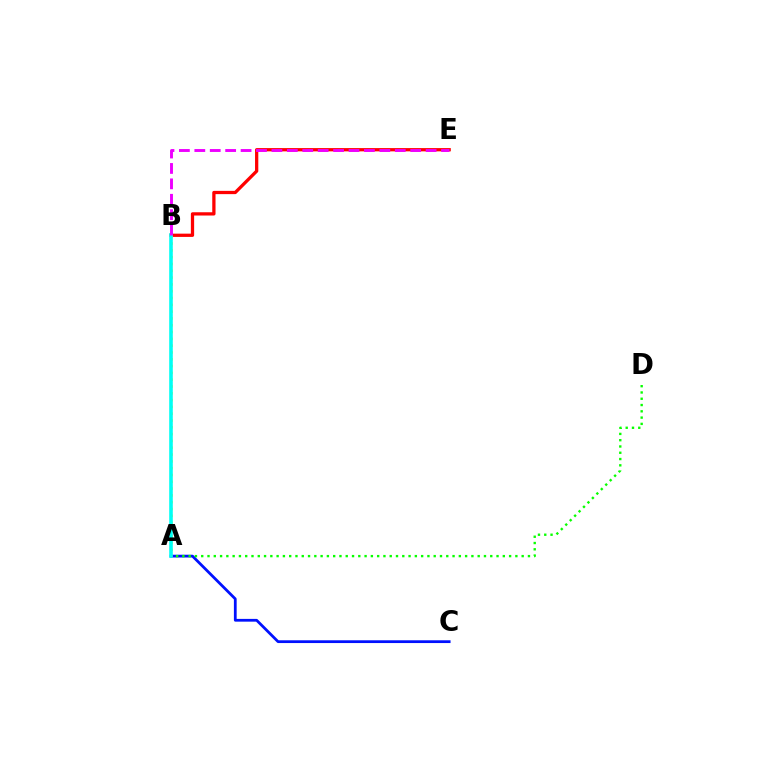{('A', 'C'): [{'color': '#0010ff', 'line_style': 'solid', 'thickness': 1.99}], ('B', 'E'): [{'color': '#ff0000', 'line_style': 'solid', 'thickness': 2.35}, {'color': '#ee00ff', 'line_style': 'dashed', 'thickness': 2.09}], ('A', 'D'): [{'color': '#08ff00', 'line_style': 'dotted', 'thickness': 1.71}], ('A', 'B'): [{'color': '#fcf500', 'line_style': 'dotted', 'thickness': 1.85}, {'color': '#00fff6', 'line_style': 'solid', 'thickness': 2.58}]}